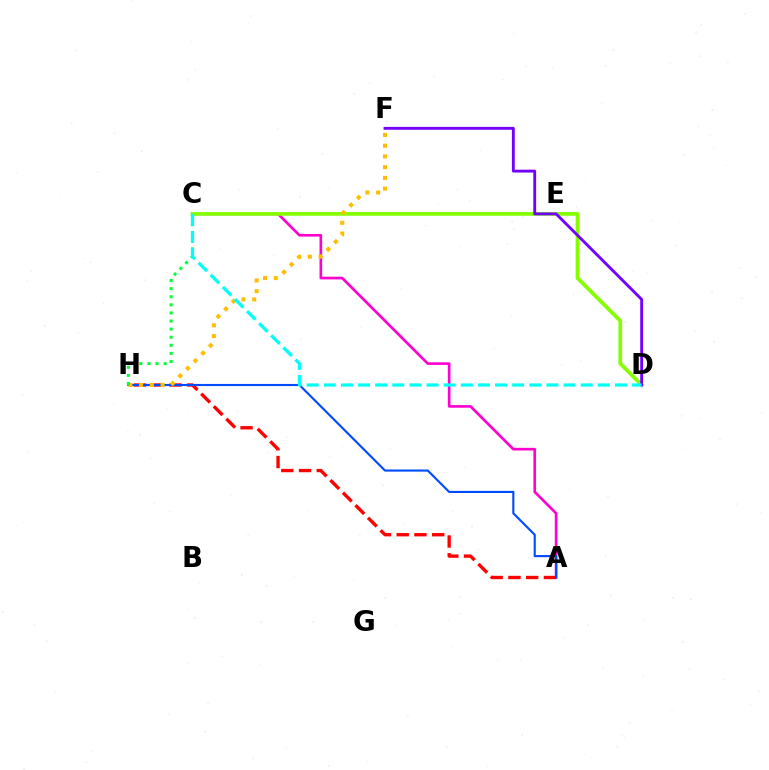{('A', 'C'): [{'color': '#ff00cf', 'line_style': 'solid', 'thickness': 1.91}], ('A', 'H'): [{'color': '#ff0000', 'line_style': 'dashed', 'thickness': 2.41}, {'color': '#004bff', 'line_style': 'solid', 'thickness': 1.53}], ('C', 'D'): [{'color': '#84ff00', 'line_style': 'solid', 'thickness': 2.68}, {'color': '#00fff6', 'line_style': 'dashed', 'thickness': 2.33}], ('F', 'H'): [{'color': '#ffbd00', 'line_style': 'dotted', 'thickness': 2.92}], ('D', 'F'): [{'color': '#7200ff', 'line_style': 'solid', 'thickness': 2.06}], ('C', 'H'): [{'color': '#00ff39', 'line_style': 'dotted', 'thickness': 2.2}]}